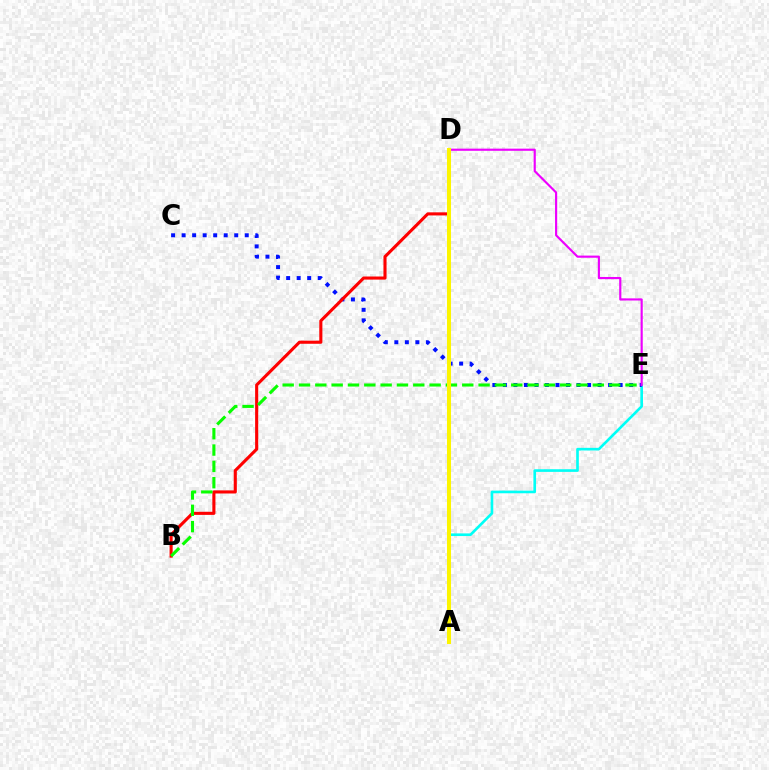{('A', 'E'): [{'color': '#00fff6', 'line_style': 'solid', 'thickness': 1.91}], ('C', 'E'): [{'color': '#0010ff', 'line_style': 'dotted', 'thickness': 2.86}], ('B', 'D'): [{'color': '#ff0000', 'line_style': 'solid', 'thickness': 2.23}], ('D', 'E'): [{'color': '#ee00ff', 'line_style': 'solid', 'thickness': 1.55}], ('B', 'E'): [{'color': '#08ff00', 'line_style': 'dashed', 'thickness': 2.22}], ('A', 'D'): [{'color': '#fcf500', 'line_style': 'solid', 'thickness': 2.9}]}